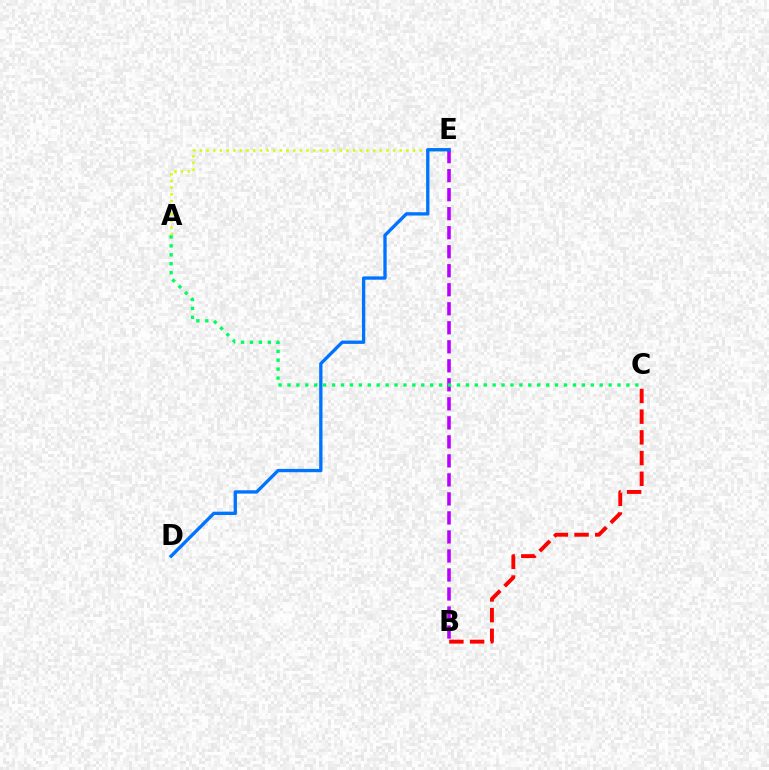{('A', 'E'): [{'color': '#d1ff00', 'line_style': 'dotted', 'thickness': 1.81}], ('B', 'E'): [{'color': '#b900ff', 'line_style': 'dashed', 'thickness': 2.58}], ('D', 'E'): [{'color': '#0074ff', 'line_style': 'solid', 'thickness': 2.4}], ('A', 'C'): [{'color': '#00ff5c', 'line_style': 'dotted', 'thickness': 2.42}], ('B', 'C'): [{'color': '#ff0000', 'line_style': 'dashed', 'thickness': 2.81}]}